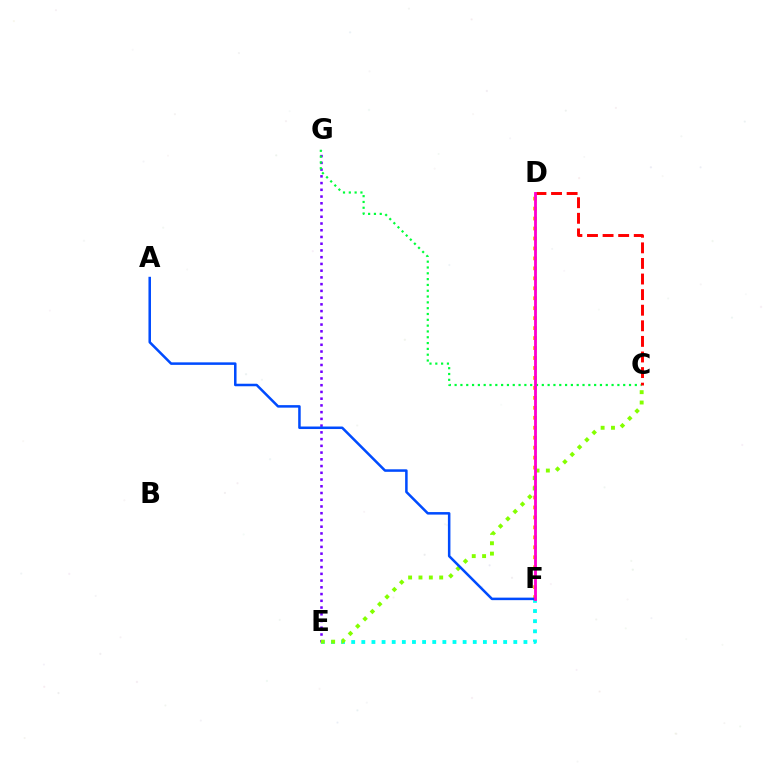{('D', 'F'): [{'color': '#ffbd00', 'line_style': 'dotted', 'thickness': 2.71}, {'color': '#ff00cf', 'line_style': 'solid', 'thickness': 2.03}], ('E', 'G'): [{'color': '#7200ff', 'line_style': 'dotted', 'thickness': 1.83}], ('C', 'G'): [{'color': '#00ff39', 'line_style': 'dotted', 'thickness': 1.58}], ('E', 'F'): [{'color': '#00fff6', 'line_style': 'dotted', 'thickness': 2.75}], ('C', 'E'): [{'color': '#84ff00', 'line_style': 'dotted', 'thickness': 2.81}], ('C', 'D'): [{'color': '#ff0000', 'line_style': 'dashed', 'thickness': 2.12}], ('A', 'F'): [{'color': '#004bff', 'line_style': 'solid', 'thickness': 1.81}]}